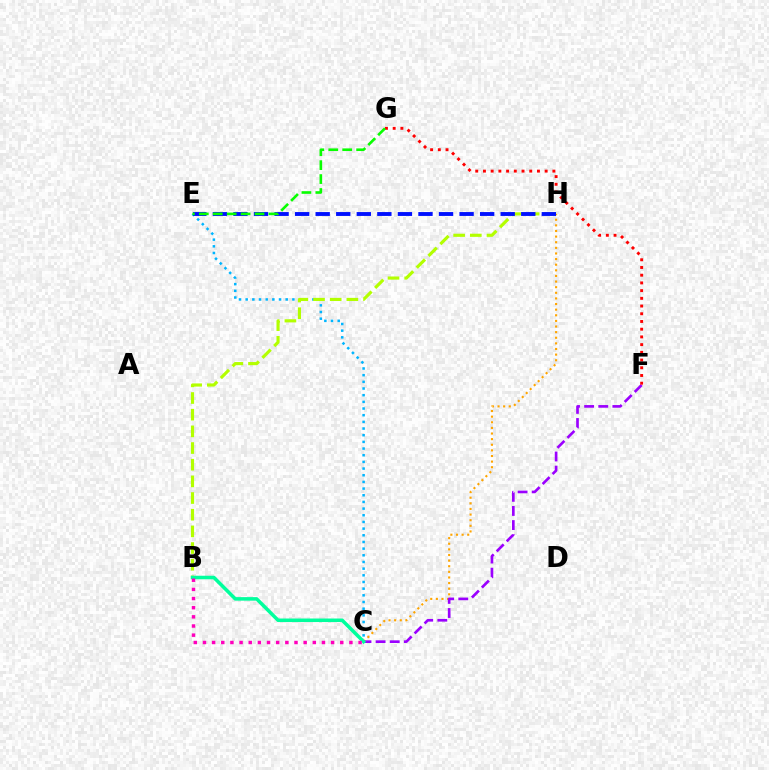{('C', 'E'): [{'color': '#00b5ff', 'line_style': 'dotted', 'thickness': 1.81}], ('C', 'H'): [{'color': '#ffa500', 'line_style': 'dotted', 'thickness': 1.53}], ('B', 'H'): [{'color': '#b3ff00', 'line_style': 'dashed', 'thickness': 2.26}], ('C', 'F'): [{'color': '#9b00ff', 'line_style': 'dashed', 'thickness': 1.92}], ('B', 'C'): [{'color': '#00ff9d', 'line_style': 'solid', 'thickness': 2.54}, {'color': '#ff00bd', 'line_style': 'dotted', 'thickness': 2.49}], ('E', 'H'): [{'color': '#0010ff', 'line_style': 'dashed', 'thickness': 2.79}], ('F', 'G'): [{'color': '#ff0000', 'line_style': 'dotted', 'thickness': 2.1}], ('E', 'G'): [{'color': '#08ff00', 'line_style': 'dashed', 'thickness': 1.89}]}